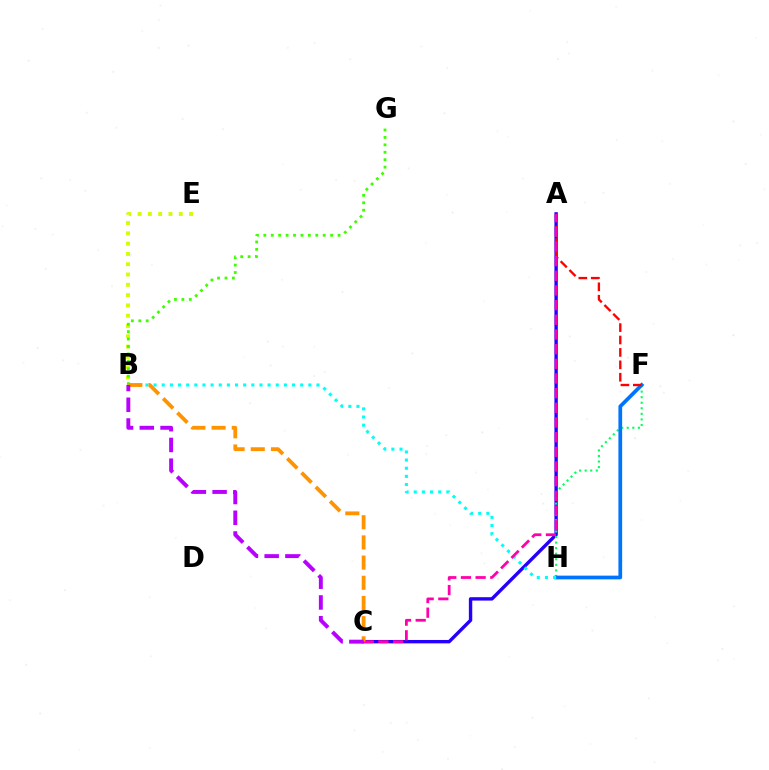{('B', 'E'): [{'color': '#d1ff00', 'line_style': 'dotted', 'thickness': 2.8}], ('A', 'C'): [{'color': '#2500ff', 'line_style': 'solid', 'thickness': 2.44}, {'color': '#ff00ac', 'line_style': 'dashed', 'thickness': 1.99}], ('F', 'H'): [{'color': '#00ff5c', 'line_style': 'dotted', 'thickness': 1.51}, {'color': '#0074ff', 'line_style': 'solid', 'thickness': 2.68}], ('B', 'H'): [{'color': '#00fff6', 'line_style': 'dotted', 'thickness': 2.21}], ('B', 'G'): [{'color': '#3dff00', 'line_style': 'dotted', 'thickness': 2.02}], ('A', 'F'): [{'color': '#ff0000', 'line_style': 'dashed', 'thickness': 1.69}], ('B', 'C'): [{'color': '#ff9400', 'line_style': 'dashed', 'thickness': 2.74}, {'color': '#b900ff', 'line_style': 'dashed', 'thickness': 2.82}]}